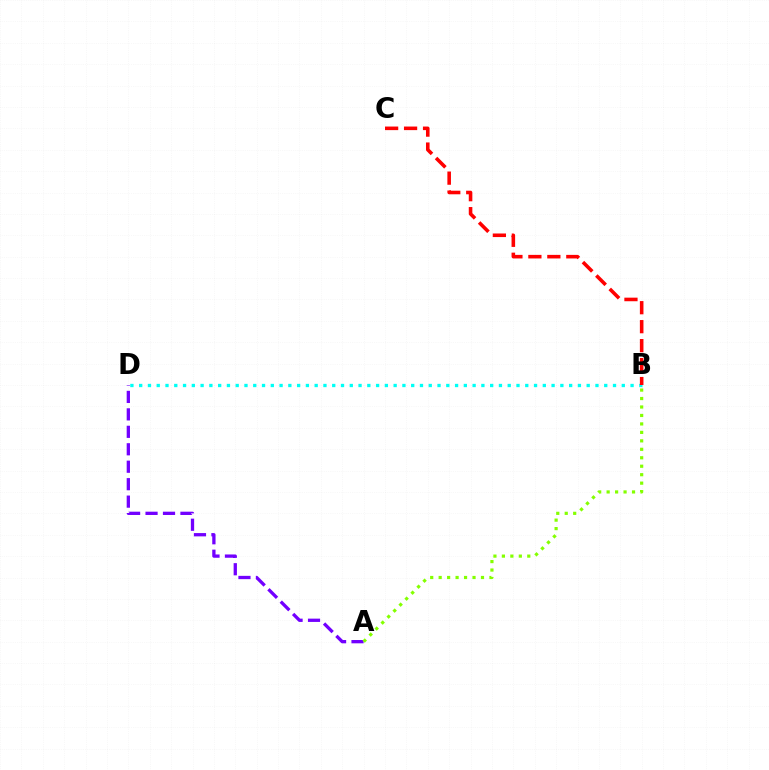{('A', 'D'): [{'color': '#7200ff', 'line_style': 'dashed', 'thickness': 2.37}], ('B', 'D'): [{'color': '#00fff6', 'line_style': 'dotted', 'thickness': 2.38}], ('A', 'B'): [{'color': '#84ff00', 'line_style': 'dotted', 'thickness': 2.3}], ('B', 'C'): [{'color': '#ff0000', 'line_style': 'dashed', 'thickness': 2.58}]}